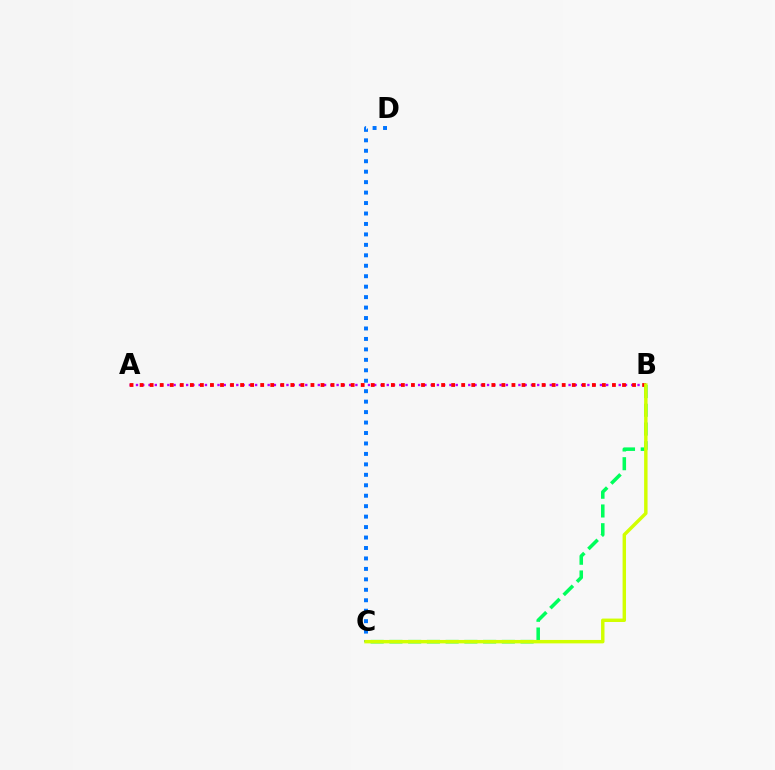{('B', 'C'): [{'color': '#00ff5c', 'line_style': 'dashed', 'thickness': 2.55}, {'color': '#d1ff00', 'line_style': 'solid', 'thickness': 2.47}], ('A', 'B'): [{'color': '#b900ff', 'line_style': 'dotted', 'thickness': 1.7}, {'color': '#ff0000', 'line_style': 'dotted', 'thickness': 2.73}], ('C', 'D'): [{'color': '#0074ff', 'line_style': 'dotted', 'thickness': 2.84}]}